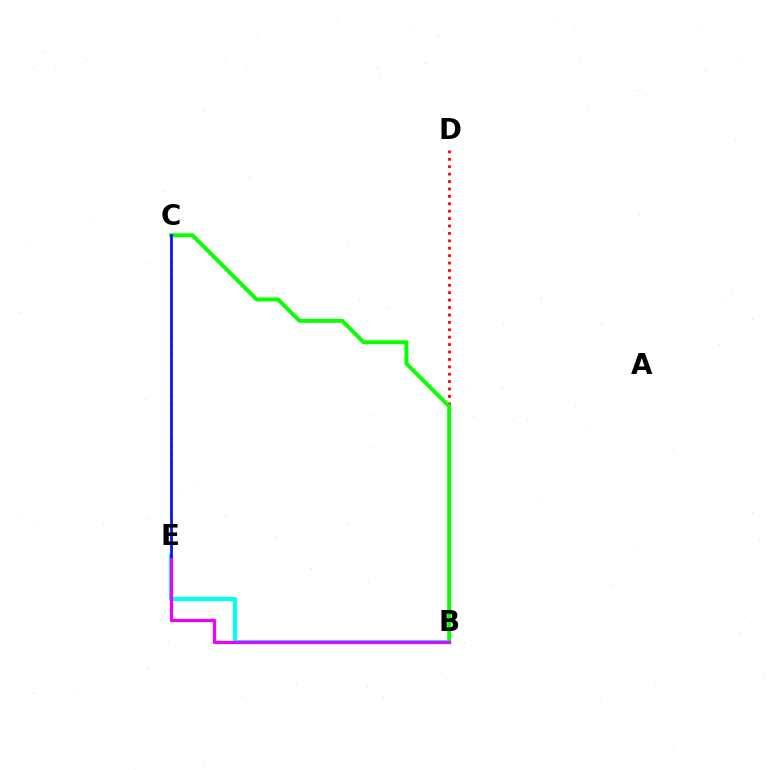{('B', 'E'): [{'color': '#00fff6', 'line_style': 'solid', 'thickness': 3.0}, {'color': '#ee00ff', 'line_style': 'solid', 'thickness': 2.32}], ('B', 'D'): [{'color': '#ff0000', 'line_style': 'dotted', 'thickness': 2.01}], ('B', 'C'): [{'color': '#08ff00', 'line_style': 'solid', 'thickness': 2.82}], ('C', 'E'): [{'color': '#fcf500', 'line_style': 'dotted', 'thickness': 2.27}, {'color': '#0010ff', 'line_style': 'solid', 'thickness': 1.95}]}